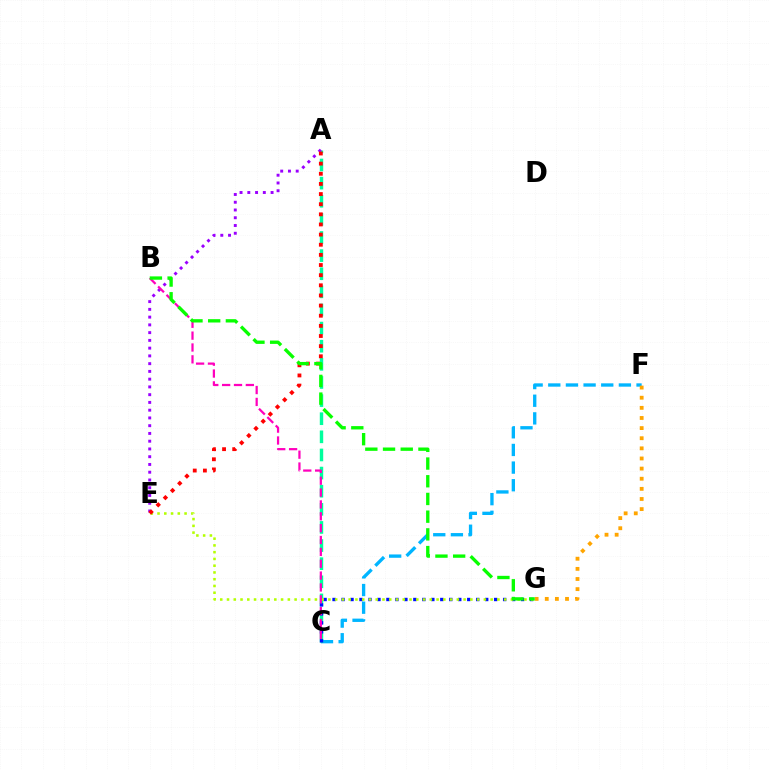{('C', 'F'): [{'color': '#00b5ff', 'line_style': 'dashed', 'thickness': 2.4}], ('F', 'G'): [{'color': '#ffa500', 'line_style': 'dotted', 'thickness': 2.75}], ('A', 'C'): [{'color': '#00ff9d', 'line_style': 'dashed', 'thickness': 2.46}], ('A', 'E'): [{'color': '#9b00ff', 'line_style': 'dotted', 'thickness': 2.11}, {'color': '#ff0000', 'line_style': 'dotted', 'thickness': 2.75}], ('C', 'G'): [{'color': '#0010ff', 'line_style': 'dotted', 'thickness': 2.44}], ('E', 'G'): [{'color': '#b3ff00', 'line_style': 'dotted', 'thickness': 1.84}], ('B', 'C'): [{'color': '#ff00bd', 'line_style': 'dashed', 'thickness': 1.61}], ('B', 'G'): [{'color': '#08ff00', 'line_style': 'dashed', 'thickness': 2.41}]}